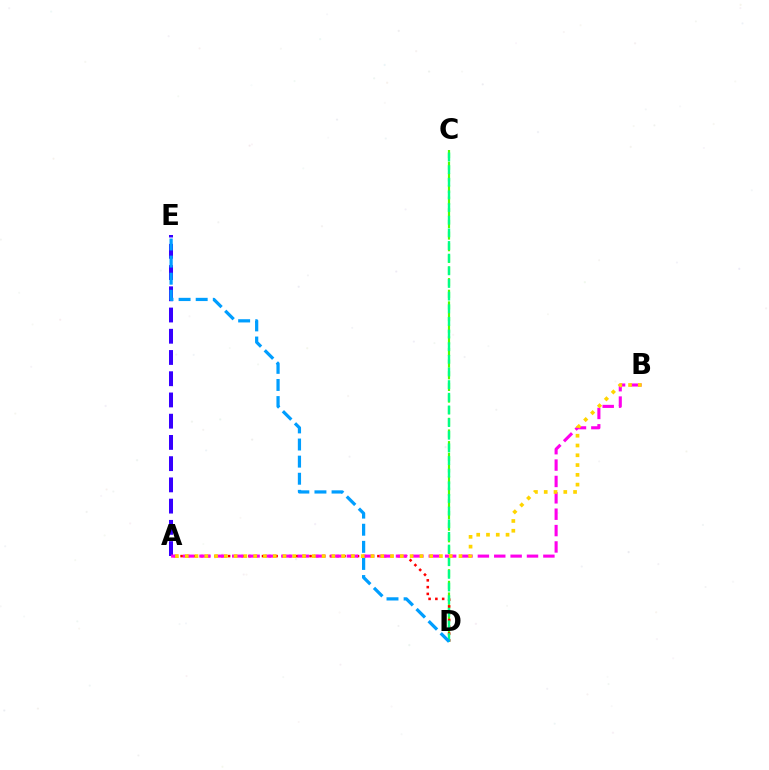{('C', 'D'): [{'color': '#4fff00', 'line_style': 'dashed', 'thickness': 1.58}, {'color': '#00ff86', 'line_style': 'dashed', 'thickness': 1.72}], ('A', 'D'): [{'color': '#ff0000', 'line_style': 'dotted', 'thickness': 1.84}], ('A', 'E'): [{'color': '#3700ff', 'line_style': 'dashed', 'thickness': 2.88}], ('A', 'B'): [{'color': '#ff00ed', 'line_style': 'dashed', 'thickness': 2.22}, {'color': '#ffd500', 'line_style': 'dotted', 'thickness': 2.66}], ('D', 'E'): [{'color': '#009eff', 'line_style': 'dashed', 'thickness': 2.32}]}